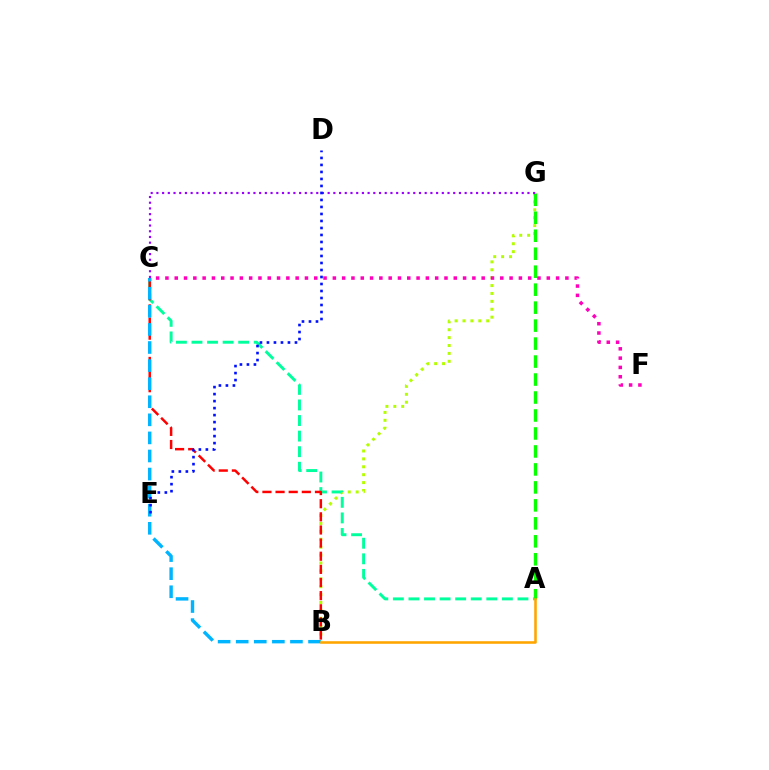{('B', 'G'): [{'color': '#b3ff00', 'line_style': 'dotted', 'thickness': 2.15}], ('A', 'C'): [{'color': '#00ff9d', 'line_style': 'dashed', 'thickness': 2.12}], ('A', 'G'): [{'color': '#08ff00', 'line_style': 'dashed', 'thickness': 2.44}], ('B', 'C'): [{'color': '#ff0000', 'line_style': 'dashed', 'thickness': 1.78}, {'color': '#00b5ff', 'line_style': 'dashed', 'thickness': 2.46}], ('C', 'G'): [{'color': '#9b00ff', 'line_style': 'dotted', 'thickness': 1.55}], ('C', 'F'): [{'color': '#ff00bd', 'line_style': 'dotted', 'thickness': 2.53}], ('A', 'B'): [{'color': '#ffa500', 'line_style': 'solid', 'thickness': 1.85}], ('D', 'E'): [{'color': '#0010ff', 'line_style': 'dotted', 'thickness': 1.9}]}